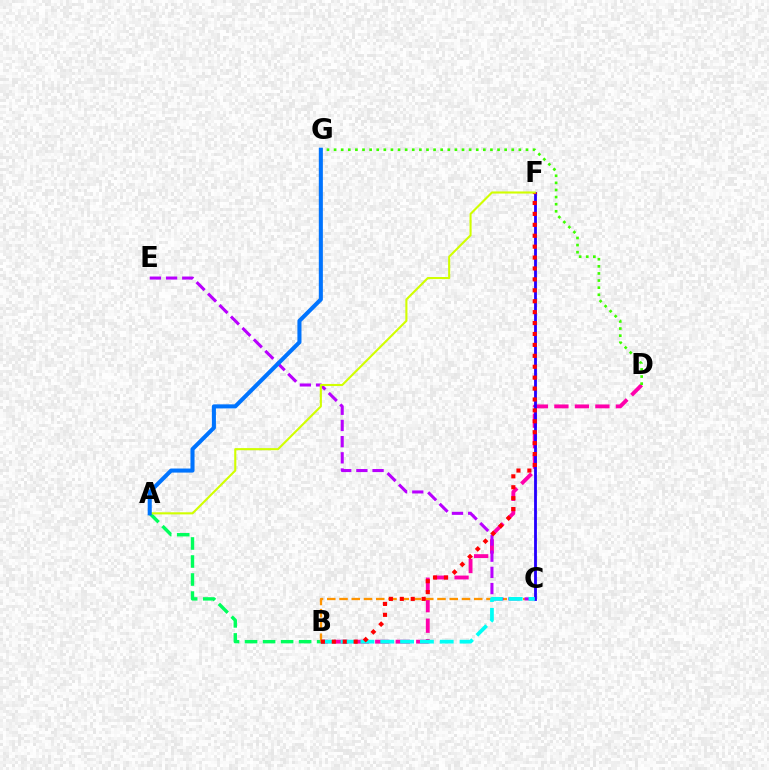{('A', 'B'): [{'color': '#00ff5c', 'line_style': 'dashed', 'thickness': 2.45}], ('B', 'D'): [{'color': '#ff00ac', 'line_style': 'dashed', 'thickness': 2.78}], ('C', 'F'): [{'color': '#2500ff', 'line_style': 'solid', 'thickness': 2.03}], ('B', 'C'): [{'color': '#ff9400', 'line_style': 'dashed', 'thickness': 1.66}, {'color': '#00fff6', 'line_style': 'dashed', 'thickness': 2.69}], ('C', 'E'): [{'color': '#b900ff', 'line_style': 'dashed', 'thickness': 2.2}], ('B', 'F'): [{'color': '#ff0000', 'line_style': 'dotted', 'thickness': 2.97}], ('D', 'G'): [{'color': '#3dff00', 'line_style': 'dotted', 'thickness': 1.93}], ('A', 'F'): [{'color': '#d1ff00', 'line_style': 'solid', 'thickness': 1.52}], ('A', 'G'): [{'color': '#0074ff', 'line_style': 'solid', 'thickness': 2.93}]}